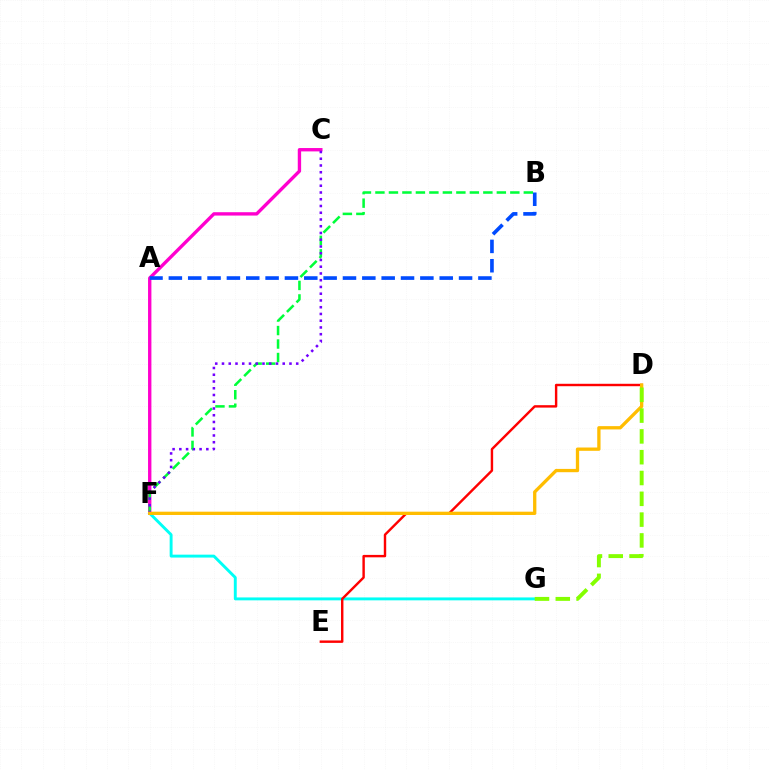{('C', 'F'): [{'color': '#ff00cf', 'line_style': 'solid', 'thickness': 2.42}, {'color': '#7200ff', 'line_style': 'dotted', 'thickness': 1.83}], ('A', 'B'): [{'color': '#004bff', 'line_style': 'dashed', 'thickness': 2.63}], ('B', 'F'): [{'color': '#00ff39', 'line_style': 'dashed', 'thickness': 1.83}], ('F', 'G'): [{'color': '#00fff6', 'line_style': 'solid', 'thickness': 2.1}], ('D', 'E'): [{'color': '#ff0000', 'line_style': 'solid', 'thickness': 1.74}], ('D', 'F'): [{'color': '#ffbd00', 'line_style': 'solid', 'thickness': 2.38}], ('D', 'G'): [{'color': '#84ff00', 'line_style': 'dashed', 'thickness': 2.83}]}